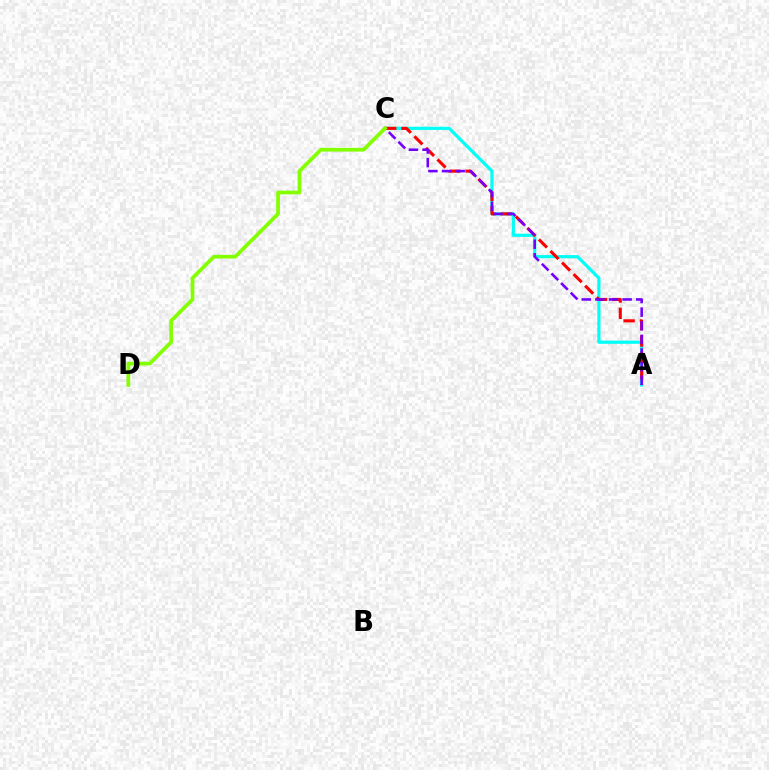{('A', 'C'): [{'color': '#00fff6', 'line_style': 'solid', 'thickness': 2.28}, {'color': '#ff0000', 'line_style': 'dashed', 'thickness': 2.22}, {'color': '#7200ff', 'line_style': 'dashed', 'thickness': 1.85}], ('C', 'D'): [{'color': '#84ff00', 'line_style': 'solid', 'thickness': 2.68}]}